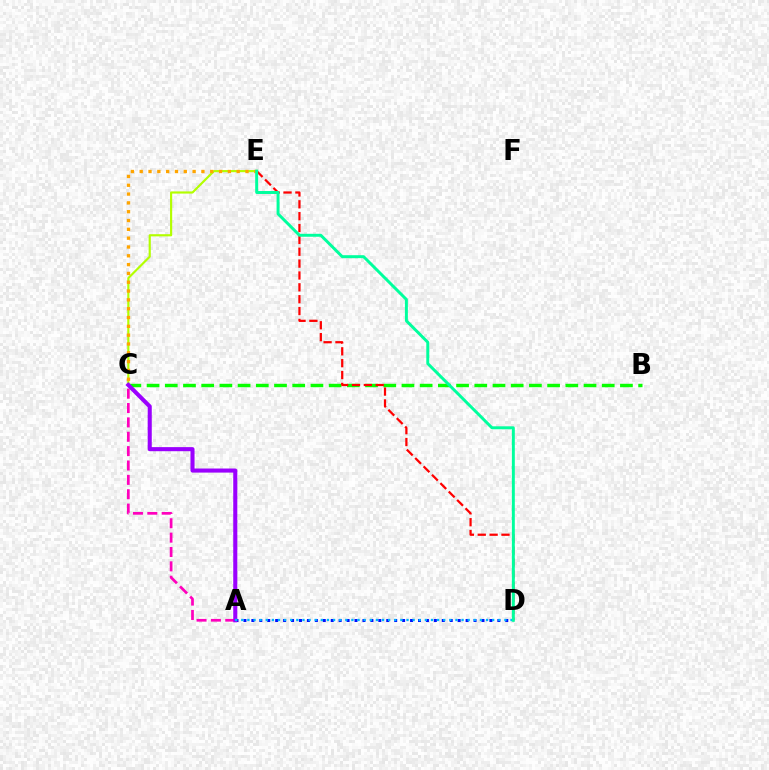{('B', 'C'): [{'color': '#08ff00', 'line_style': 'dashed', 'thickness': 2.47}], ('A', 'C'): [{'color': '#ff00bd', 'line_style': 'dashed', 'thickness': 1.95}, {'color': '#9b00ff', 'line_style': 'solid', 'thickness': 2.94}], ('A', 'D'): [{'color': '#0010ff', 'line_style': 'dotted', 'thickness': 2.16}, {'color': '#00b5ff', 'line_style': 'dotted', 'thickness': 1.66}], ('C', 'E'): [{'color': '#b3ff00', 'line_style': 'solid', 'thickness': 1.56}, {'color': '#ffa500', 'line_style': 'dotted', 'thickness': 2.4}], ('D', 'E'): [{'color': '#ff0000', 'line_style': 'dashed', 'thickness': 1.61}, {'color': '#00ff9d', 'line_style': 'solid', 'thickness': 2.12}]}